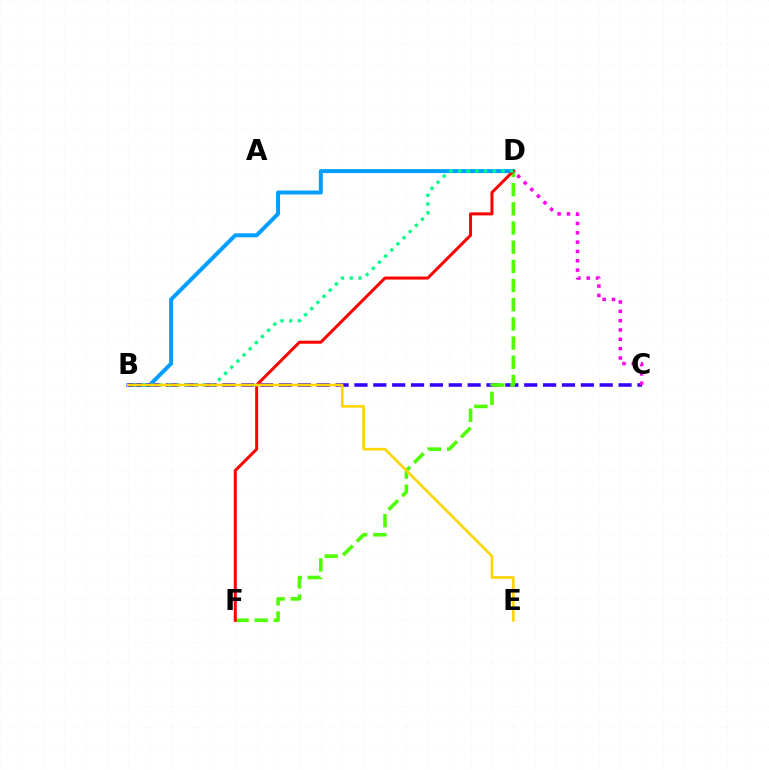{('B', 'D'): [{'color': '#009eff', 'line_style': 'solid', 'thickness': 2.85}, {'color': '#00ff86', 'line_style': 'dotted', 'thickness': 2.36}], ('B', 'C'): [{'color': '#3700ff', 'line_style': 'dashed', 'thickness': 2.56}], ('C', 'D'): [{'color': '#ff00ed', 'line_style': 'dotted', 'thickness': 2.54}], ('D', 'F'): [{'color': '#4fff00', 'line_style': 'dashed', 'thickness': 2.6}, {'color': '#ff0000', 'line_style': 'solid', 'thickness': 2.15}], ('B', 'E'): [{'color': '#ffd500', 'line_style': 'solid', 'thickness': 1.89}]}